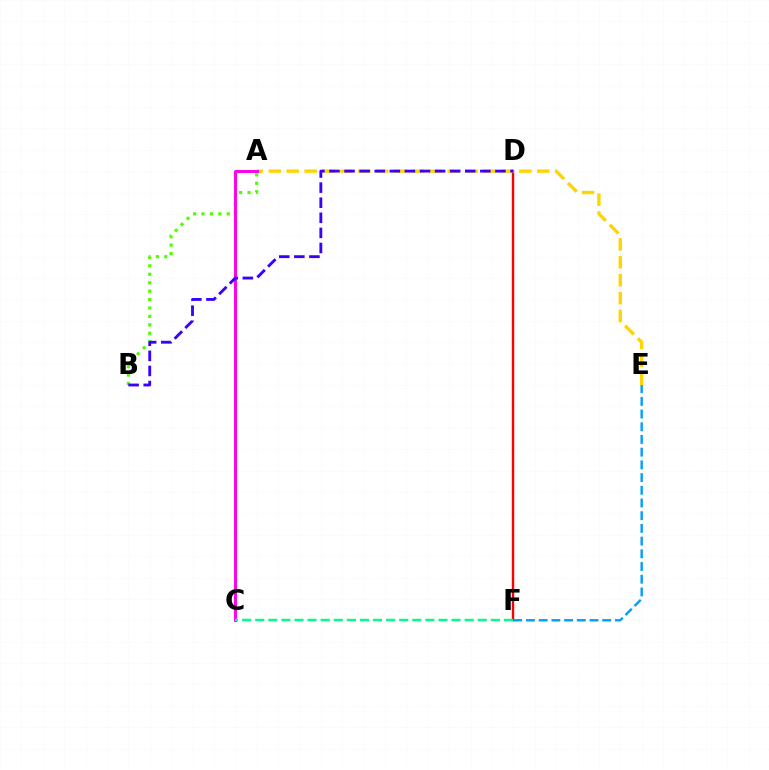{('D', 'F'): [{'color': '#ff0000', 'line_style': 'solid', 'thickness': 1.73}], ('A', 'B'): [{'color': '#4fff00', 'line_style': 'dotted', 'thickness': 2.29}], ('E', 'F'): [{'color': '#009eff', 'line_style': 'dashed', 'thickness': 1.73}], ('A', 'E'): [{'color': '#ffd500', 'line_style': 'dashed', 'thickness': 2.43}], ('A', 'C'): [{'color': '#ff00ed', 'line_style': 'solid', 'thickness': 2.14}], ('C', 'F'): [{'color': '#00ff86', 'line_style': 'dashed', 'thickness': 1.78}], ('B', 'D'): [{'color': '#3700ff', 'line_style': 'dashed', 'thickness': 2.05}]}